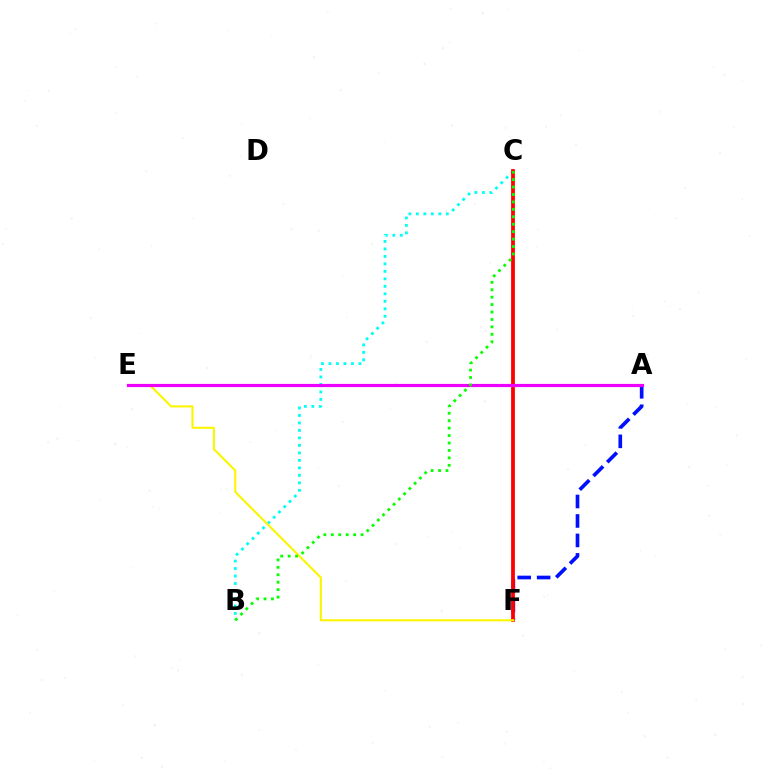{('A', 'F'): [{'color': '#0010ff', 'line_style': 'dashed', 'thickness': 2.64}], ('B', 'C'): [{'color': '#00fff6', 'line_style': 'dotted', 'thickness': 2.03}, {'color': '#08ff00', 'line_style': 'dotted', 'thickness': 2.02}], ('C', 'F'): [{'color': '#ff0000', 'line_style': 'solid', 'thickness': 2.72}], ('E', 'F'): [{'color': '#fcf500', 'line_style': 'solid', 'thickness': 1.52}], ('A', 'E'): [{'color': '#ee00ff', 'line_style': 'solid', 'thickness': 2.29}]}